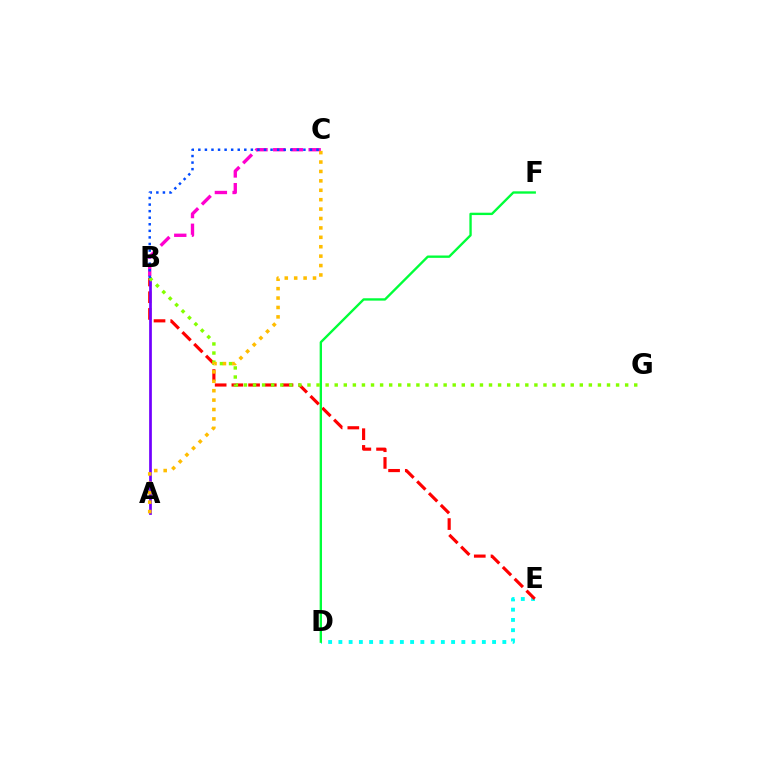{('B', 'C'): [{'color': '#ff00cf', 'line_style': 'dashed', 'thickness': 2.41}, {'color': '#004bff', 'line_style': 'dotted', 'thickness': 1.78}], ('D', 'E'): [{'color': '#00fff6', 'line_style': 'dotted', 'thickness': 2.78}], ('B', 'E'): [{'color': '#ff0000', 'line_style': 'dashed', 'thickness': 2.27}], ('A', 'B'): [{'color': '#7200ff', 'line_style': 'solid', 'thickness': 1.96}], ('D', 'F'): [{'color': '#00ff39', 'line_style': 'solid', 'thickness': 1.7}], ('B', 'G'): [{'color': '#84ff00', 'line_style': 'dotted', 'thickness': 2.47}], ('A', 'C'): [{'color': '#ffbd00', 'line_style': 'dotted', 'thickness': 2.56}]}